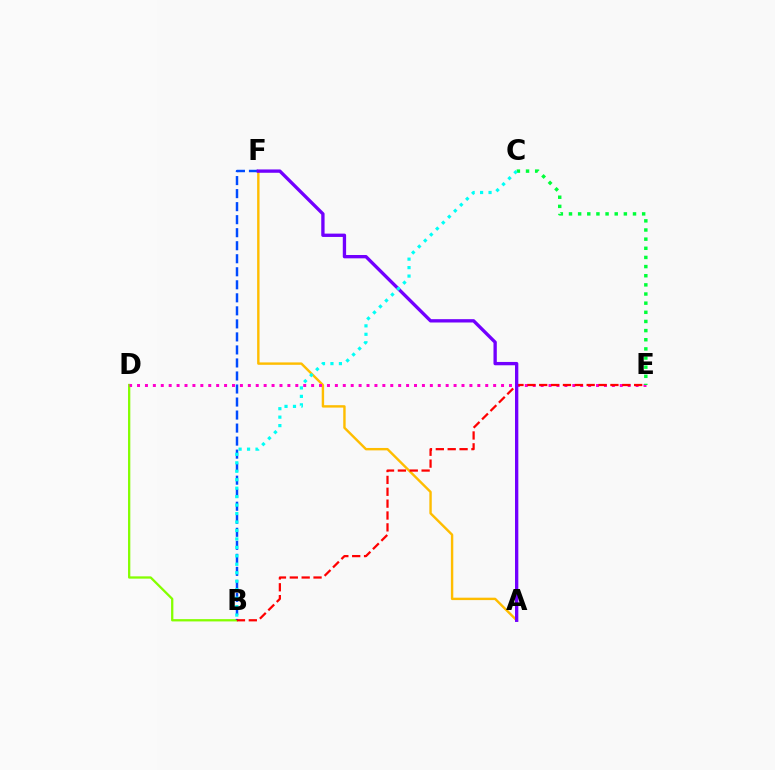{('A', 'F'): [{'color': '#ffbd00', 'line_style': 'solid', 'thickness': 1.73}, {'color': '#7200ff', 'line_style': 'solid', 'thickness': 2.4}], ('B', 'D'): [{'color': '#84ff00', 'line_style': 'solid', 'thickness': 1.65}], ('B', 'F'): [{'color': '#004bff', 'line_style': 'dashed', 'thickness': 1.77}], ('D', 'E'): [{'color': '#ff00cf', 'line_style': 'dotted', 'thickness': 2.15}], ('B', 'E'): [{'color': '#ff0000', 'line_style': 'dashed', 'thickness': 1.61}], ('C', 'E'): [{'color': '#00ff39', 'line_style': 'dotted', 'thickness': 2.48}], ('B', 'C'): [{'color': '#00fff6', 'line_style': 'dotted', 'thickness': 2.3}]}